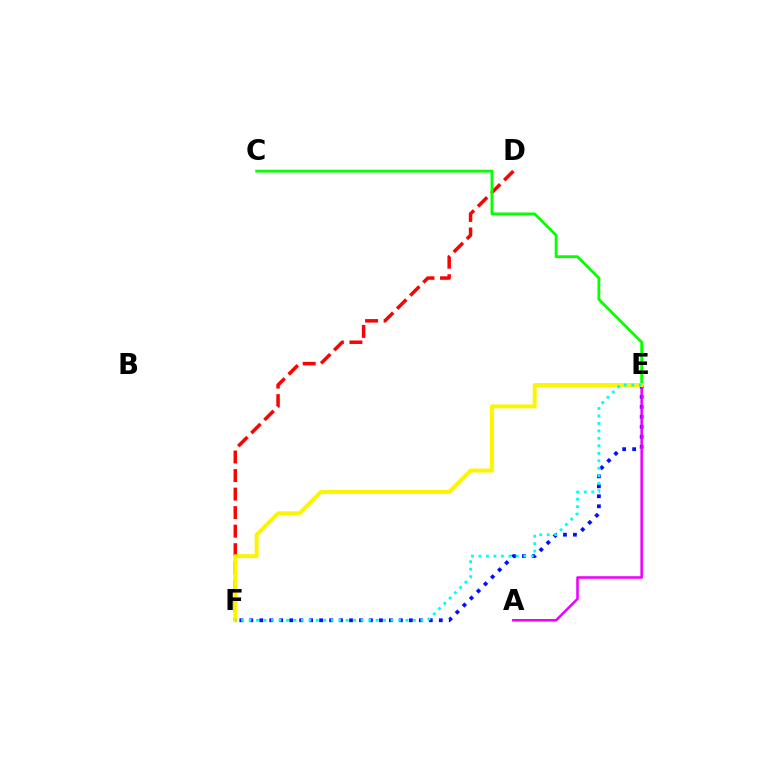{('D', 'F'): [{'color': '#ff0000', 'line_style': 'dashed', 'thickness': 2.52}], ('C', 'E'): [{'color': '#08ff00', 'line_style': 'solid', 'thickness': 2.02}], ('E', 'F'): [{'color': '#0010ff', 'line_style': 'dotted', 'thickness': 2.71}, {'color': '#fcf500', 'line_style': 'solid', 'thickness': 2.84}, {'color': '#00fff6', 'line_style': 'dotted', 'thickness': 2.03}], ('A', 'E'): [{'color': '#ee00ff', 'line_style': 'solid', 'thickness': 1.83}]}